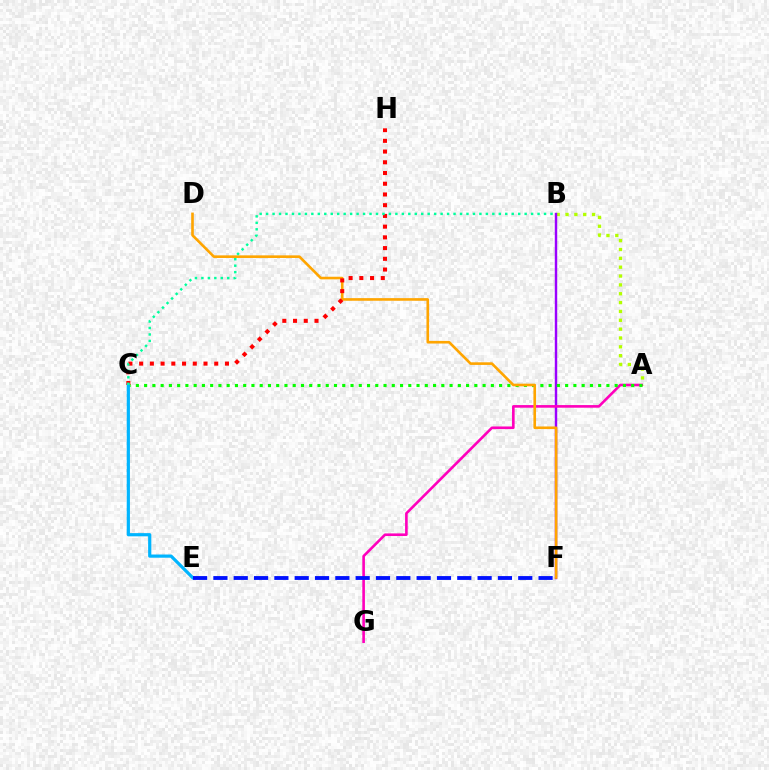{('A', 'B'): [{'color': '#b3ff00', 'line_style': 'dotted', 'thickness': 2.4}], ('B', 'F'): [{'color': '#9b00ff', 'line_style': 'solid', 'thickness': 1.75}], ('A', 'G'): [{'color': '#ff00bd', 'line_style': 'solid', 'thickness': 1.89}], ('A', 'C'): [{'color': '#08ff00', 'line_style': 'dotted', 'thickness': 2.24}], ('D', 'F'): [{'color': '#ffa500', 'line_style': 'solid', 'thickness': 1.89}], ('C', 'H'): [{'color': '#ff0000', 'line_style': 'dotted', 'thickness': 2.91}], ('C', 'E'): [{'color': '#00b5ff', 'line_style': 'solid', 'thickness': 2.3}], ('B', 'C'): [{'color': '#00ff9d', 'line_style': 'dotted', 'thickness': 1.76}], ('E', 'F'): [{'color': '#0010ff', 'line_style': 'dashed', 'thickness': 2.76}]}